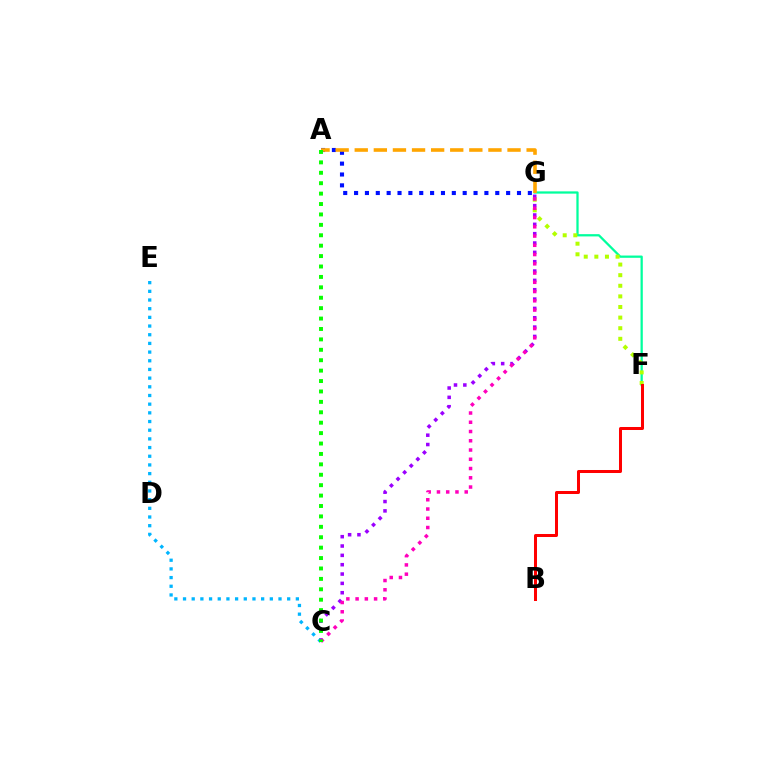{('F', 'G'): [{'color': '#00ff9d', 'line_style': 'solid', 'thickness': 1.63}, {'color': '#b3ff00', 'line_style': 'dotted', 'thickness': 2.88}], ('C', 'G'): [{'color': '#9b00ff', 'line_style': 'dotted', 'thickness': 2.54}, {'color': '#ff00bd', 'line_style': 'dotted', 'thickness': 2.51}], ('C', 'E'): [{'color': '#00b5ff', 'line_style': 'dotted', 'thickness': 2.36}], ('A', 'G'): [{'color': '#0010ff', 'line_style': 'dotted', 'thickness': 2.95}, {'color': '#ffa500', 'line_style': 'dashed', 'thickness': 2.59}], ('B', 'F'): [{'color': '#ff0000', 'line_style': 'solid', 'thickness': 2.16}], ('A', 'C'): [{'color': '#08ff00', 'line_style': 'dotted', 'thickness': 2.83}]}